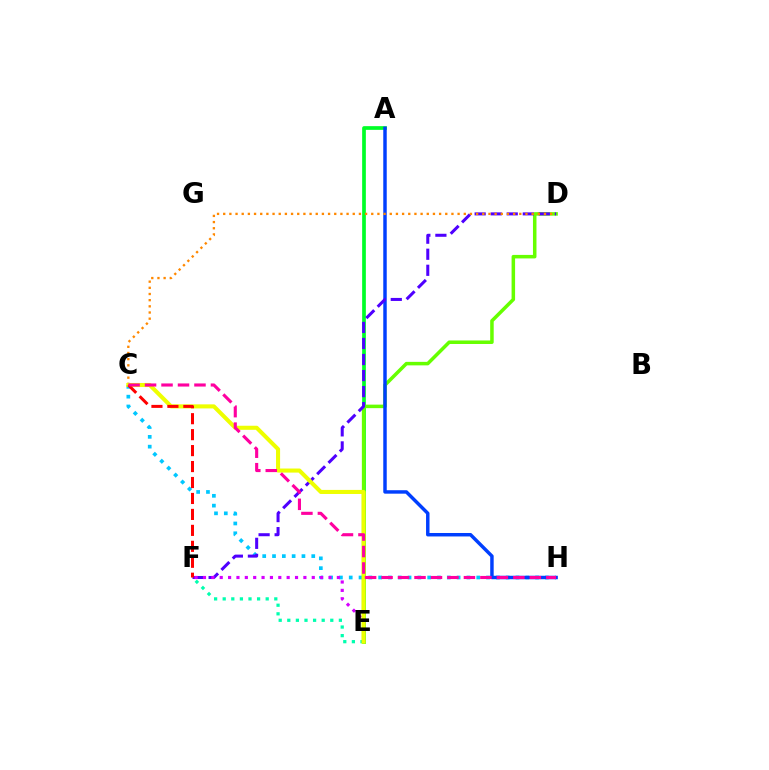{('A', 'E'): [{'color': '#00ff27', 'line_style': 'solid', 'thickness': 2.67}], ('C', 'H'): [{'color': '#00c7ff', 'line_style': 'dotted', 'thickness': 2.66}, {'color': '#ff00a0', 'line_style': 'dashed', 'thickness': 2.24}], ('E', 'F'): [{'color': '#00ffaf', 'line_style': 'dotted', 'thickness': 2.34}, {'color': '#d600ff', 'line_style': 'dotted', 'thickness': 2.27}], ('D', 'E'): [{'color': '#66ff00', 'line_style': 'solid', 'thickness': 2.53}], ('A', 'H'): [{'color': '#003fff', 'line_style': 'solid', 'thickness': 2.49}], ('D', 'F'): [{'color': '#4f00ff', 'line_style': 'dashed', 'thickness': 2.18}], ('C', 'D'): [{'color': '#ff8800', 'line_style': 'dotted', 'thickness': 1.68}], ('C', 'E'): [{'color': '#eeff00', 'line_style': 'solid', 'thickness': 2.93}], ('C', 'F'): [{'color': '#ff0000', 'line_style': 'dashed', 'thickness': 2.17}]}